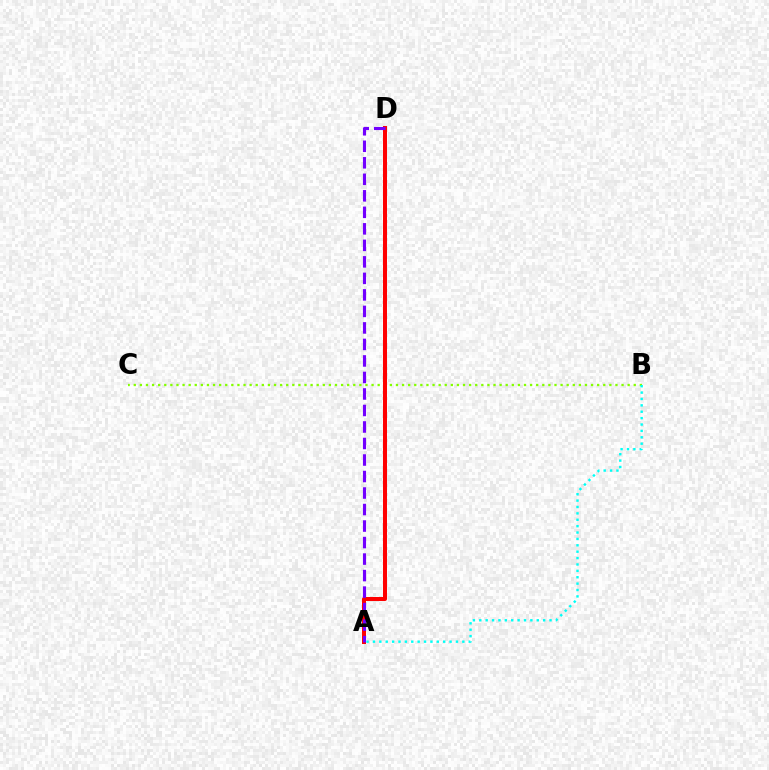{('B', 'C'): [{'color': '#84ff00', 'line_style': 'dotted', 'thickness': 1.66}], ('A', 'D'): [{'color': '#ff0000', 'line_style': 'solid', 'thickness': 2.89}, {'color': '#7200ff', 'line_style': 'dashed', 'thickness': 2.24}], ('A', 'B'): [{'color': '#00fff6', 'line_style': 'dotted', 'thickness': 1.74}]}